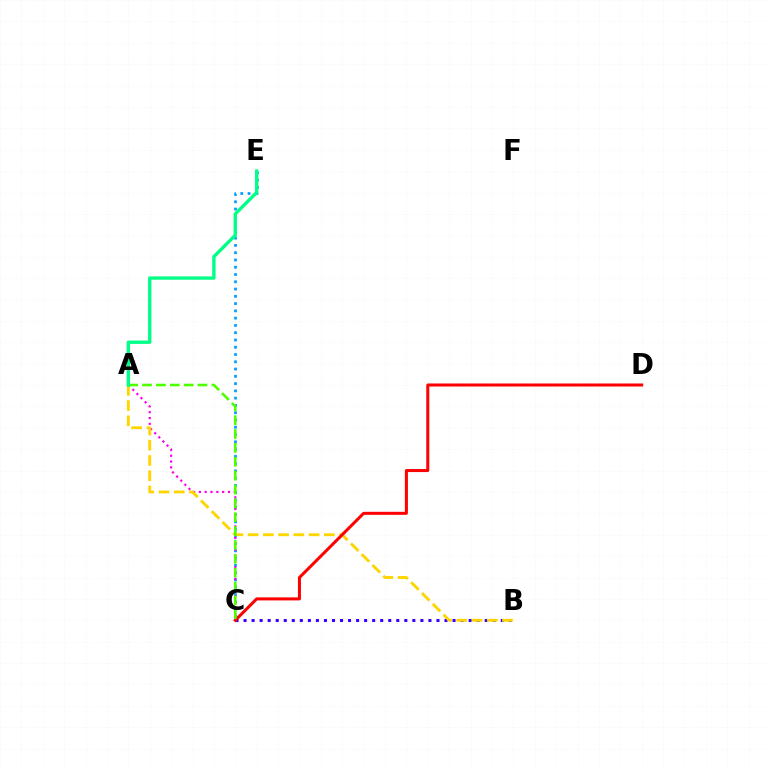{('C', 'E'): [{'color': '#009eff', 'line_style': 'dotted', 'thickness': 1.98}], ('A', 'C'): [{'color': '#ff00ed', 'line_style': 'dotted', 'thickness': 1.58}, {'color': '#4fff00', 'line_style': 'dashed', 'thickness': 1.88}], ('B', 'C'): [{'color': '#3700ff', 'line_style': 'dotted', 'thickness': 2.18}], ('A', 'B'): [{'color': '#ffd500', 'line_style': 'dashed', 'thickness': 2.07}], ('C', 'D'): [{'color': '#ff0000', 'line_style': 'solid', 'thickness': 2.18}], ('A', 'E'): [{'color': '#00ff86', 'line_style': 'solid', 'thickness': 2.42}]}